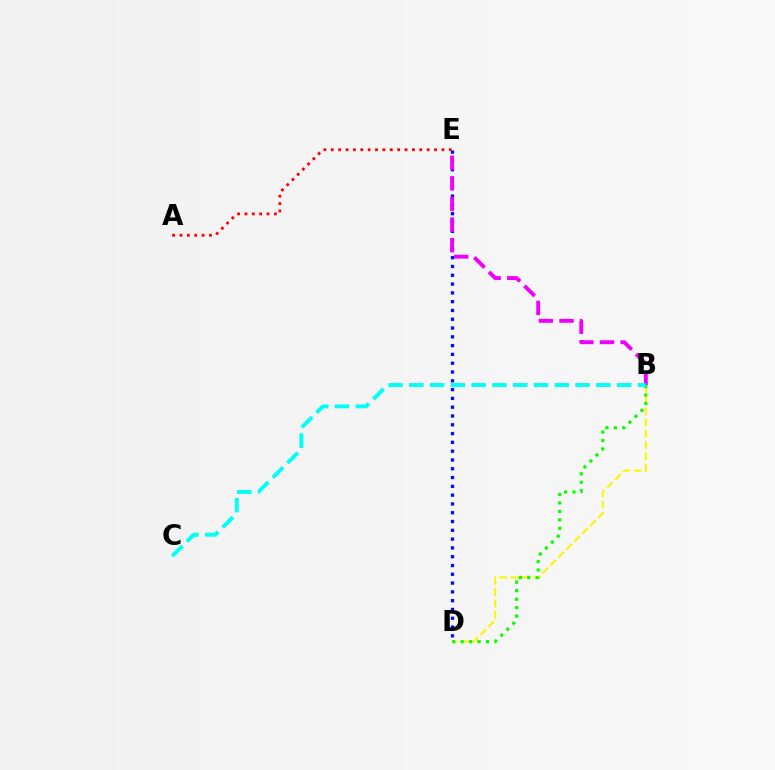{('B', 'D'): [{'color': '#fcf500', 'line_style': 'dashed', 'thickness': 1.53}, {'color': '#08ff00', 'line_style': 'dotted', 'thickness': 2.29}], ('D', 'E'): [{'color': '#0010ff', 'line_style': 'dotted', 'thickness': 2.39}], ('B', 'E'): [{'color': '#ee00ff', 'line_style': 'dashed', 'thickness': 2.8}], ('A', 'E'): [{'color': '#ff0000', 'line_style': 'dotted', 'thickness': 2.0}], ('B', 'C'): [{'color': '#00fff6', 'line_style': 'dashed', 'thickness': 2.82}]}